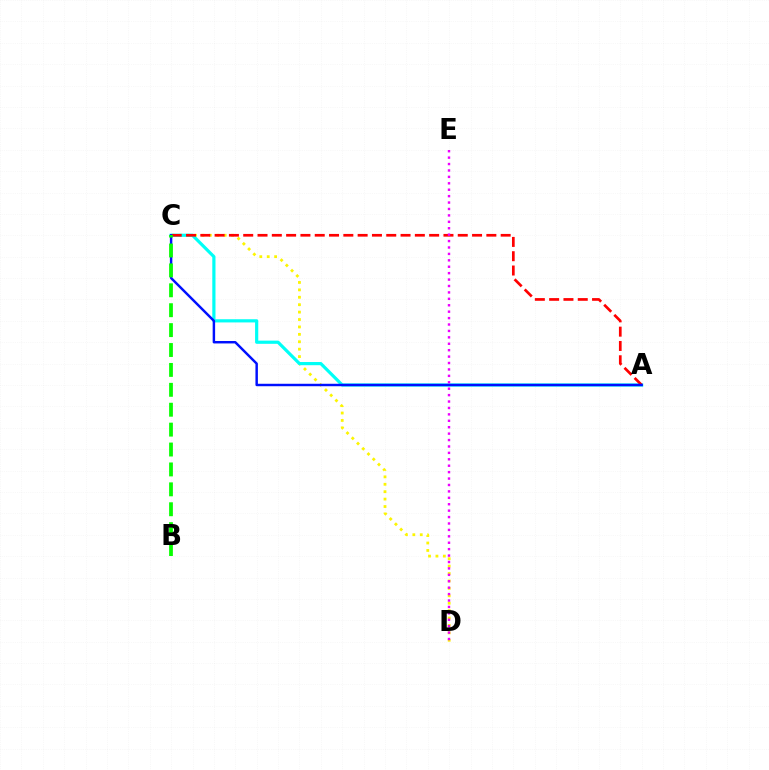{('C', 'D'): [{'color': '#fcf500', 'line_style': 'dotted', 'thickness': 2.01}], ('A', 'C'): [{'color': '#00fff6', 'line_style': 'solid', 'thickness': 2.3}, {'color': '#ff0000', 'line_style': 'dashed', 'thickness': 1.94}, {'color': '#0010ff', 'line_style': 'solid', 'thickness': 1.77}], ('D', 'E'): [{'color': '#ee00ff', 'line_style': 'dotted', 'thickness': 1.74}], ('B', 'C'): [{'color': '#08ff00', 'line_style': 'dashed', 'thickness': 2.7}]}